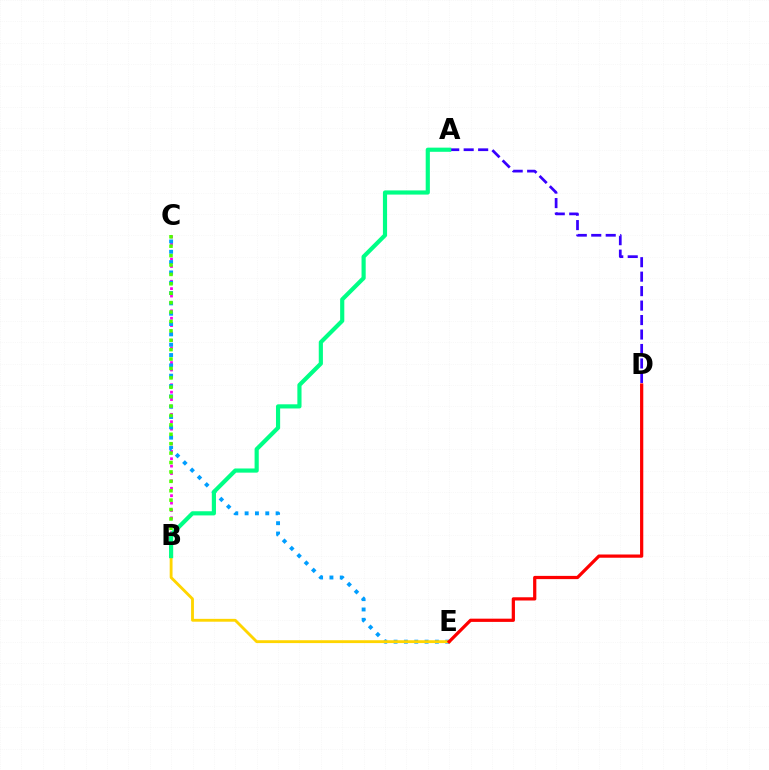{('A', 'D'): [{'color': '#3700ff', 'line_style': 'dashed', 'thickness': 1.97}], ('B', 'C'): [{'color': '#ff00ed', 'line_style': 'dotted', 'thickness': 2.01}, {'color': '#4fff00', 'line_style': 'dotted', 'thickness': 2.56}], ('C', 'E'): [{'color': '#009eff', 'line_style': 'dotted', 'thickness': 2.81}], ('B', 'E'): [{'color': '#ffd500', 'line_style': 'solid', 'thickness': 2.05}], ('D', 'E'): [{'color': '#ff0000', 'line_style': 'solid', 'thickness': 2.33}], ('A', 'B'): [{'color': '#00ff86', 'line_style': 'solid', 'thickness': 3.0}]}